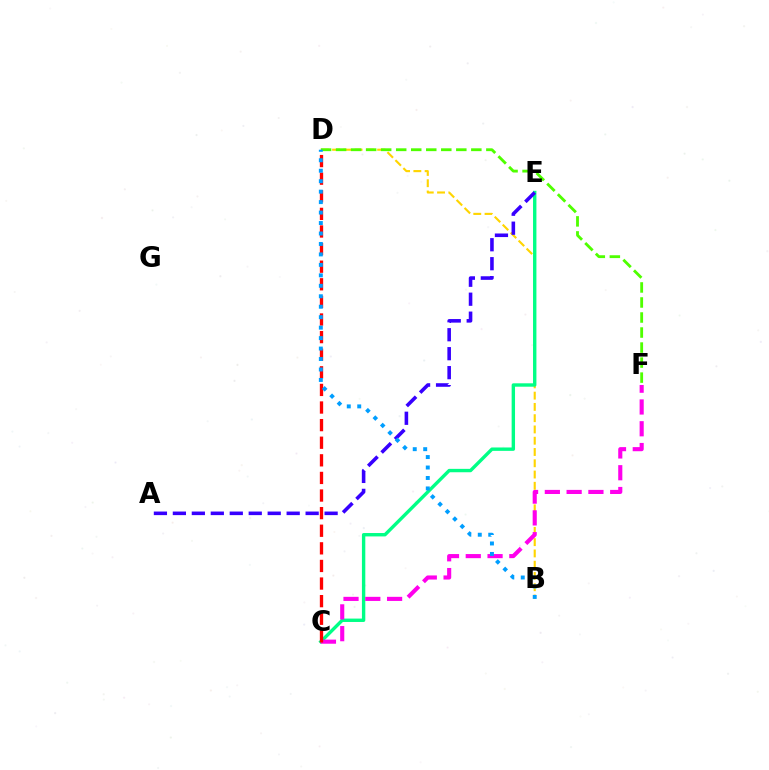{('B', 'D'): [{'color': '#ffd500', 'line_style': 'dashed', 'thickness': 1.53}, {'color': '#009eff', 'line_style': 'dotted', 'thickness': 2.84}], ('C', 'E'): [{'color': '#00ff86', 'line_style': 'solid', 'thickness': 2.44}], ('C', 'F'): [{'color': '#ff00ed', 'line_style': 'dashed', 'thickness': 2.96}], ('C', 'D'): [{'color': '#ff0000', 'line_style': 'dashed', 'thickness': 2.39}], ('A', 'E'): [{'color': '#3700ff', 'line_style': 'dashed', 'thickness': 2.58}], ('D', 'F'): [{'color': '#4fff00', 'line_style': 'dashed', 'thickness': 2.04}]}